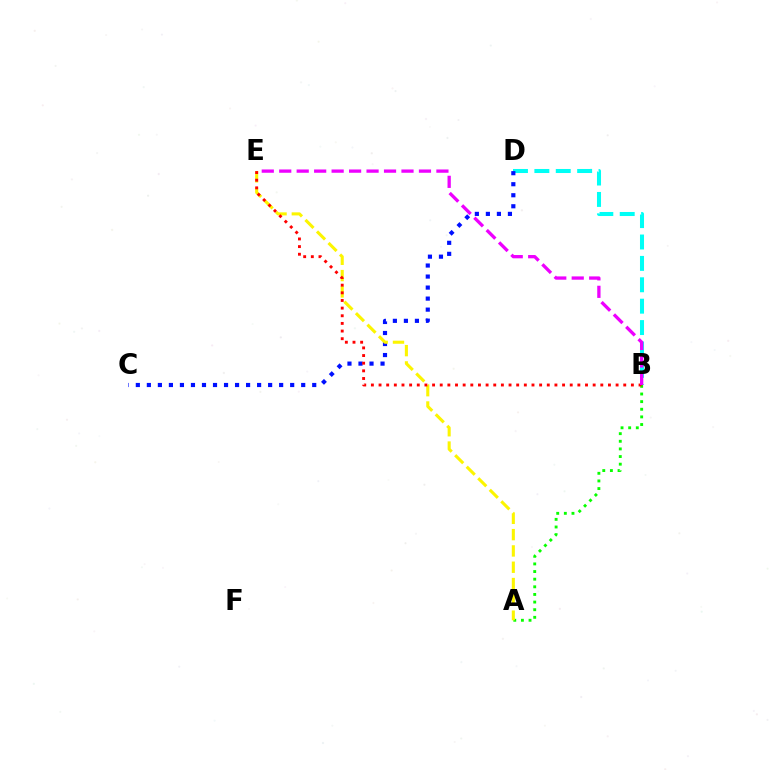{('B', 'D'): [{'color': '#00fff6', 'line_style': 'dashed', 'thickness': 2.91}], ('A', 'B'): [{'color': '#08ff00', 'line_style': 'dotted', 'thickness': 2.07}], ('C', 'D'): [{'color': '#0010ff', 'line_style': 'dotted', 'thickness': 3.0}], ('A', 'E'): [{'color': '#fcf500', 'line_style': 'dashed', 'thickness': 2.22}], ('B', 'E'): [{'color': '#ff0000', 'line_style': 'dotted', 'thickness': 2.08}, {'color': '#ee00ff', 'line_style': 'dashed', 'thickness': 2.37}]}